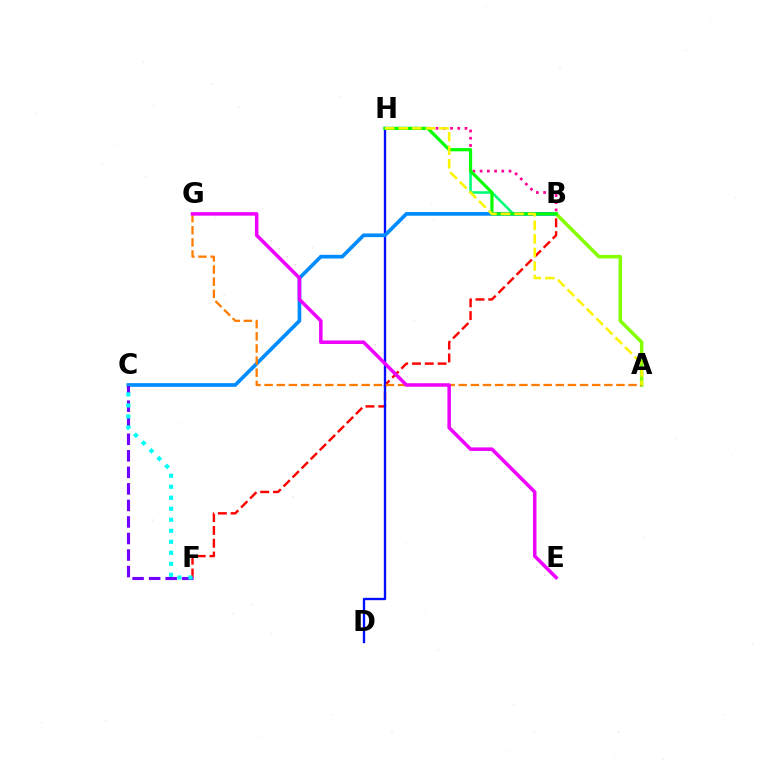{('B', 'F'): [{'color': '#ff0000', 'line_style': 'dashed', 'thickness': 1.74}], ('B', 'H'): [{'color': '#00ff74', 'line_style': 'solid', 'thickness': 1.85}, {'color': '#ff0094', 'line_style': 'dotted', 'thickness': 1.97}, {'color': '#08ff00', 'line_style': 'solid', 'thickness': 2.29}], ('D', 'H'): [{'color': '#0010ff', 'line_style': 'solid', 'thickness': 1.69}], ('B', 'C'): [{'color': '#008cff', 'line_style': 'solid', 'thickness': 2.66}], ('A', 'B'): [{'color': '#84ff00', 'line_style': 'solid', 'thickness': 2.54}], ('A', 'G'): [{'color': '#ff7c00', 'line_style': 'dashed', 'thickness': 1.65}], ('E', 'G'): [{'color': '#ee00ff', 'line_style': 'solid', 'thickness': 2.53}], ('C', 'F'): [{'color': '#7200ff', 'line_style': 'dashed', 'thickness': 2.25}, {'color': '#00fff6', 'line_style': 'dotted', 'thickness': 2.99}], ('A', 'H'): [{'color': '#fcf500', 'line_style': 'dashed', 'thickness': 1.84}]}